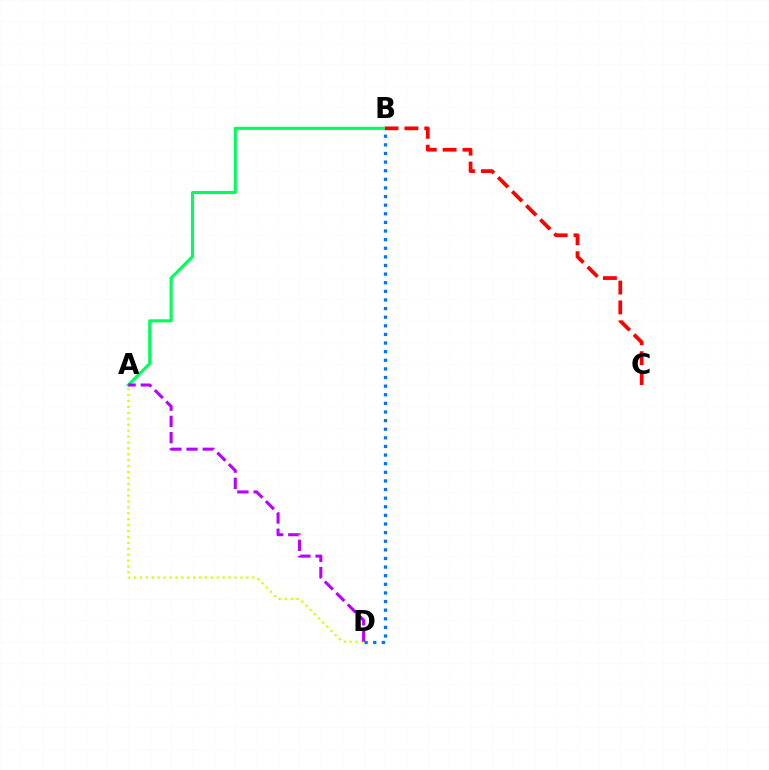{('B', 'D'): [{'color': '#0074ff', 'line_style': 'dotted', 'thickness': 2.34}], ('A', 'B'): [{'color': '#00ff5c', 'line_style': 'solid', 'thickness': 2.23}], ('A', 'D'): [{'color': '#d1ff00', 'line_style': 'dotted', 'thickness': 1.61}, {'color': '#b900ff', 'line_style': 'dashed', 'thickness': 2.2}], ('B', 'C'): [{'color': '#ff0000', 'line_style': 'dashed', 'thickness': 2.7}]}